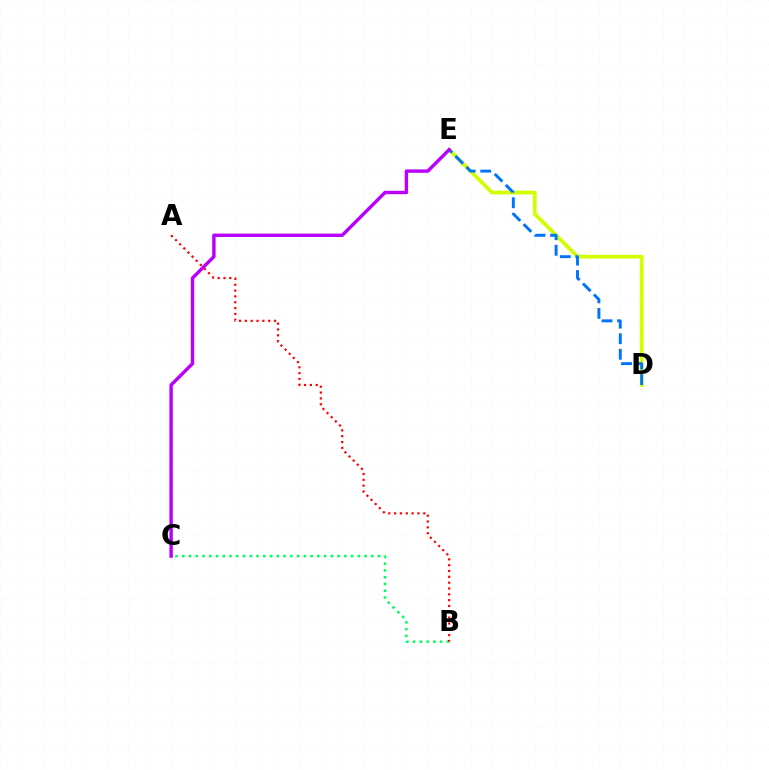{('D', 'E'): [{'color': '#d1ff00', 'line_style': 'solid', 'thickness': 2.69}, {'color': '#0074ff', 'line_style': 'dashed', 'thickness': 2.11}], ('B', 'C'): [{'color': '#00ff5c', 'line_style': 'dotted', 'thickness': 1.83}], ('A', 'B'): [{'color': '#ff0000', 'line_style': 'dotted', 'thickness': 1.58}], ('C', 'E'): [{'color': '#b900ff', 'line_style': 'solid', 'thickness': 2.45}]}